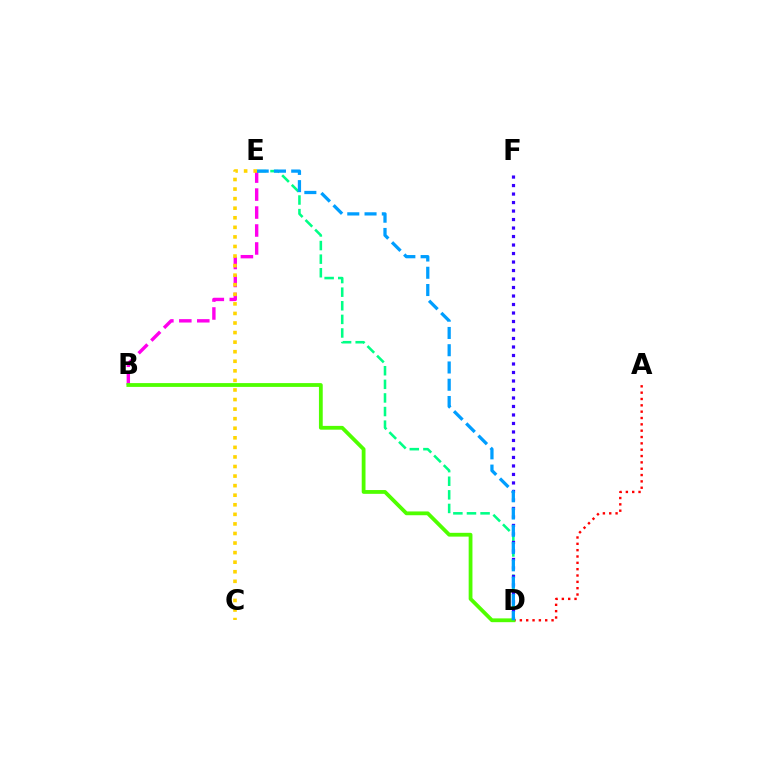{('A', 'D'): [{'color': '#ff0000', 'line_style': 'dotted', 'thickness': 1.72}], ('B', 'E'): [{'color': '#ff00ed', 'line_style': 'dashed', 'thickness': 2.44}], ('D', 'E'): [{'color': '#00ff86', 'line_style': 'dashed', 'thickness': 1.85}, {'color': '#009eff', 'line_style': 'dashed', 'thickness': 2.35}], ('D', 'F'): [{'color': '#3700ff', 'line_style': 'dotted', 'thickness': 2.31}], ('B', 'D'): [{'color': '#4fff00', 'line_style': 'solid', 'thickness': 2.73}], ('C', 'E'): [{'color': '#ffd500', 'line_style': 'dotted', 'thickness': 2.6}]}